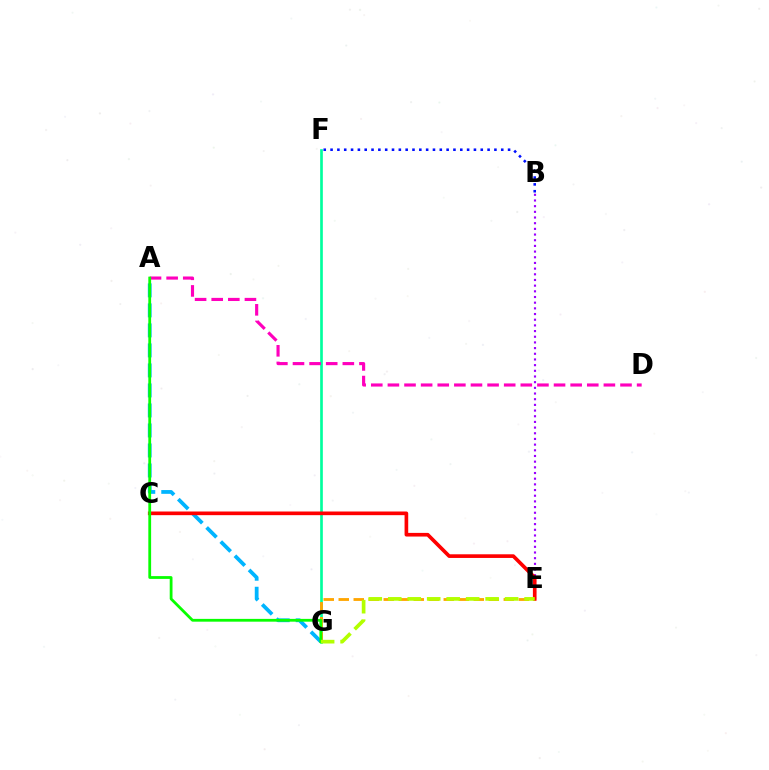{('F', 'G'): [{'color': '#00ff9d', 'line_style': 'solid', 'thickness': 1.92}], ('A', 'G'): [{'color': '#00b5ff', 'line_style': 'dashed', 'thickness': 2.72}, {'color': '#08ff00', 'line_style': 'solid', 'thickness': 2.01}], ('B', 'E'): [{'color': '#9b00ff', 'line_style': 'dotted', 'thickness': 1.54}], ('E', 'G'): [{'color': '#ffa500', 'line_style': 'dashed', 'thickness': 2.04}, {'color': '#b3ff00', 'line_style': 'dashed', 'thickness': 2.65}], ('B', 'F'): [{'color': '#0010ff', 'line_style': 'dotted', 'thickness': 1.85}], ('A', 'D'): [{'color': '#ff00bd', 'line_style': 'dashed', 'thickness': 2.26}], ('C', 'E'): [{'color': '#ff0000', 'line_style': 'solid', 'thickness': 2.63}]}